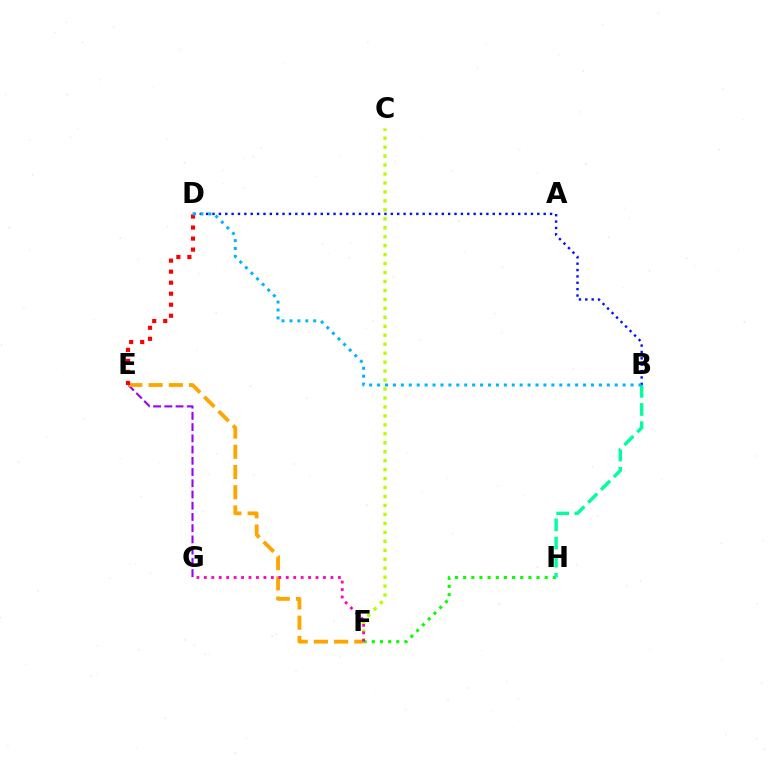{('B', 'D'): [{'color': '#0010ff', 'line_style': 'dotted', 'thickness': 1.73}, {'color': '#00b5ff', 'line_style': 'dotted', 'thickness': 2.15}], ('F', 'H'): [{'color': '#08ff00', 'line_style': 'dotted', 'thickness': 2.22}], ('B', 'H'): [{'color': '#00ff9d', 'line_style': 'dashed', 'thickness': 2.47}], ('E', 'G'): [{'color': '#9b00ff', 'line_style': 'dashed', 'thickness': 1.53}], ('C', 'F'): [{'color': '#b3ff00', 'line_style': 'dotted', 'thickness': 2.43}], ('E', 'F'): [{'color': '#ffa500', 'line_style': 'dashed', 'thickness': 2.75}], ('F', 'G'): [{'color': '#ff00bd', 'line_style': 'dotted', 'thickness': 2.02}], ('D', 'E'): [{'color': '#ff0000', 'line_style': 'dotted', 'thickness': 2.99}]}